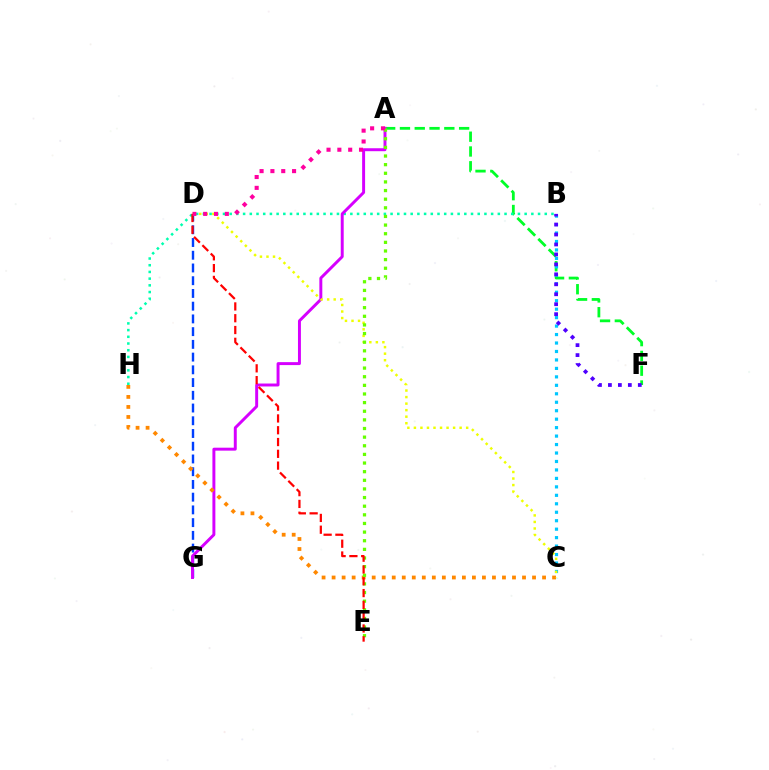{('A', 'F'): [{'color': '#00ff27', 'line_style': 'dashed', 'thickness': 2.01}], ('D', 'G'): [{'color': '#003fff', 'line_style': 'dashed', 'thickness': 1.73}], ('B', 'C'): [{'color': '#00c7ff', 'line_style': 'dotted', 'thickness': 2.3}], ('B', 'F'): [{'color': '#4f00ff', 'line_style': 'dotted', 'thickness': 2.71}], ('B', 'H'): [{'color': '#00ffaf', 'line_style': 'dotted', 'thickness': 1.82}], ('A', 'G'): [{'color': '#d600ff', 'line_style': 'solid', 'thickness': 2.12}], ('C', 'H'): [{'color': '#ff8800', 'line_style': 'dotted', 'thickness': 2.72}], ('C', 'D'): [{'color': '#eeff00', 'line_style': 'dotted', 'thickness': 1.78}], ('A', 'E'): [{'color': '#66ff00', 'line_style': 'dotted', 'thickness': 2.35}], ('D', 'E'): [{'color': '#ff0000', 'line_style': 'dashed', 'thickness': 1.6}], ('A', 'D'): [{'color': '#ff00a0', 'line_style': 'dotted', 'thickness': 2.94}]}